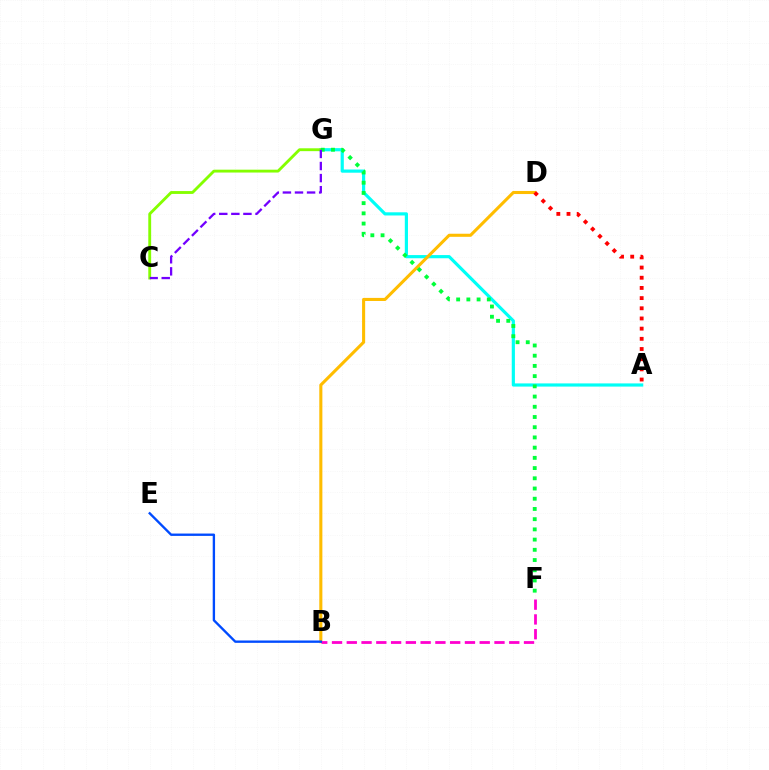{('A', 'G'): [{'color': '#00fff6', 'line_style': 'solid', 'thickness': 2.29}], ('C', 'G'): [{'color': '#84ff00', 'line_style': 'solid', 'thickness': 2.06}, {'color': '#7200ff', 'line_style': 'dashed', 'thickness': 1.64}], ('B', 'D'): [{'color': '#ffbd00', 'line_style': 'solid', 'thickness': 2.22}], ('B', 'F'): [{'color': '#ff00cf', 'line_style': 'dashed', 'thickness': 2.01}], ('B', 'E'): [{'color': '#004bff', 'line_style': 'solid', 'thickness': 1.7}], ('F', 'G'): [{'color': '#00ff39', 'line_style': 'dotted', 'thickness': 2.78}], ('A', 'D'): [{'color': '#ff0000', 'line_style': 'dotted', 'thickness': 2.77}]}